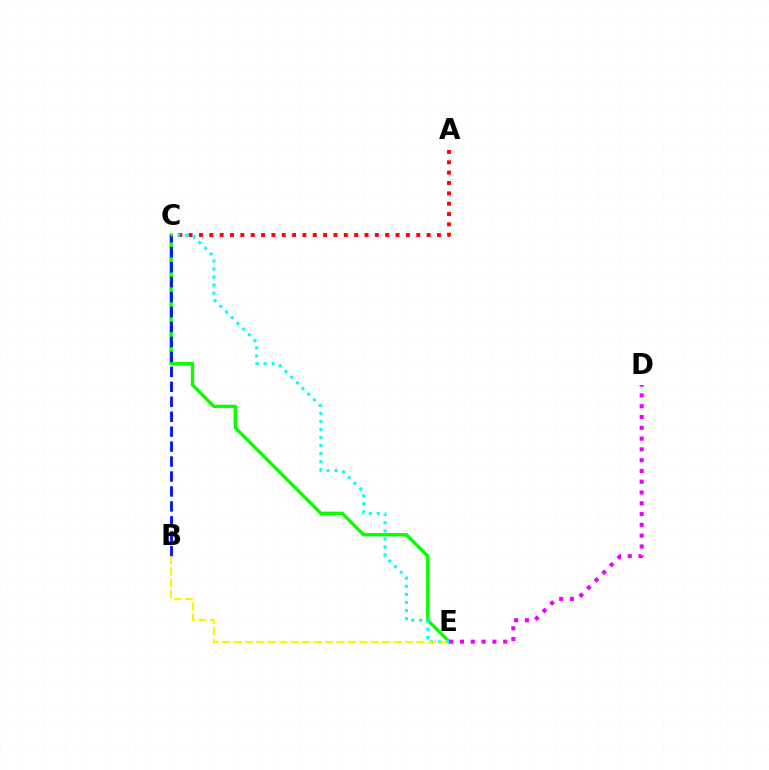{('C', 'E'): [{'color': '#08ff00', 'line_style': 'solid', 'thickness': 2.44}, {'color': '#00fff6', 'line_style': 'dotted', 'thickness': 2.19}], ('A', 'C'): [{'color': '#ff0000', 'line_style': 'dotted', 'thickness': 2.81}], ('B', 'C'): [{'color': '#0010ff', 'line_style': 'dashed', 'thickness': 2.03}], ('B', 'E'): [{'color': '#fcf500', 'line_style': 'dashed', 'thickness': 1.55}], ('D', 'E'): [{'color': '#ee00ff', 'line_style': 'dotted', 'thickness': 2.93}]}